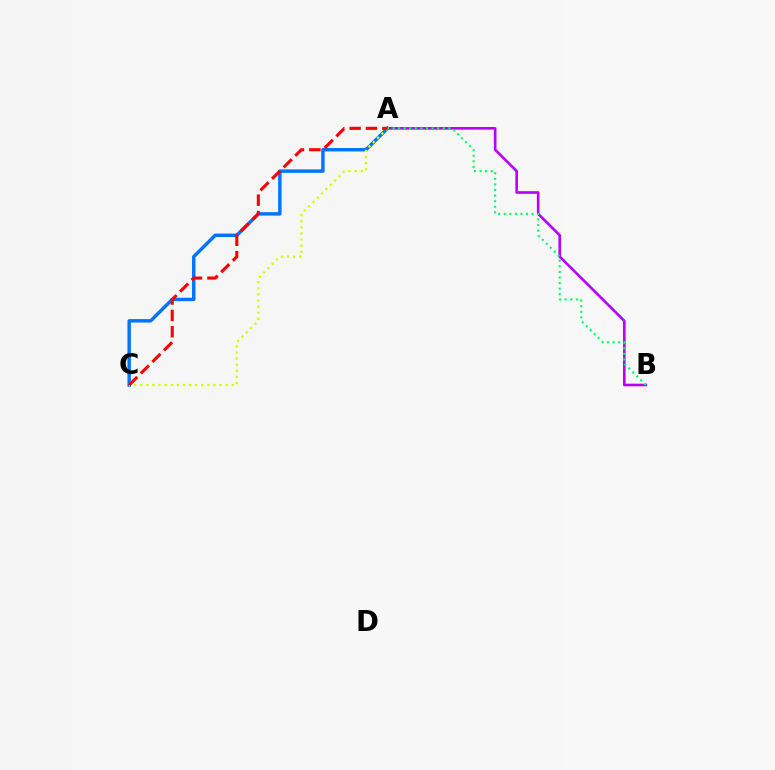{('A', 'C'): [{'color': '#0074ff', 'line_style': 'solid', 'thickness': 2.48}, {'color': '#d1ff00', 'line_style': 'dotted', 'thickness': 1.66}, {'color': '#ff0000', 'line_style': 'dashed', 'thickness': 2.22}], ('A', 'B'): [{'color': '#b900ff', 'line_style': 'solid', 'thickness': 1.89}, {'color': '#00ff5c', 'line_style': 'dotted', 'thickness': 1.52}]}